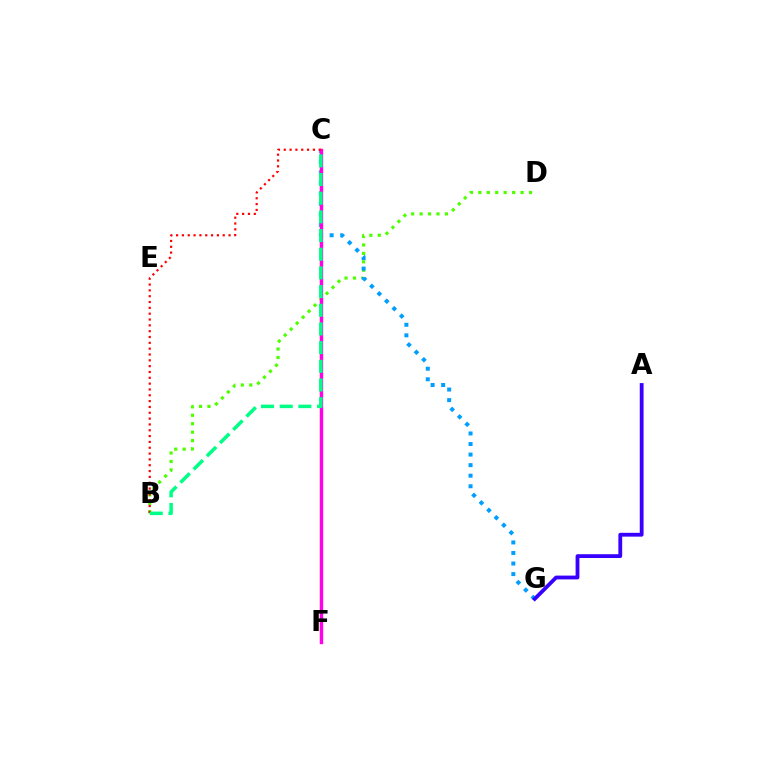{('B', 'D'): [{'color': '#4fff00', 'line_style': 'dotted', 'thickness': 2.3}], ('C', 'G'): [{'color': '#009eff', 'line_style': 'dotted', 'thickness': 2.87}], ('C', 'F'): [{'color': '#ffd500', 'line_style': 'solid', 'thickness': 1.77}, {'color': '#ff00ed', 'line_style': 'solid', 'thickness': 2.42}], ('A', 'G'): [{'color': '#3700ff', 'line_style': 'solid', 'thickness': 2.74}], ('B', 'C'): [{'color': '#ff0000', 'line_style': 'dotted', 'thickness': 1.58}, {'color': '#00ff86', 'line_style': 'dashed', 'thickness': 2.54}]}